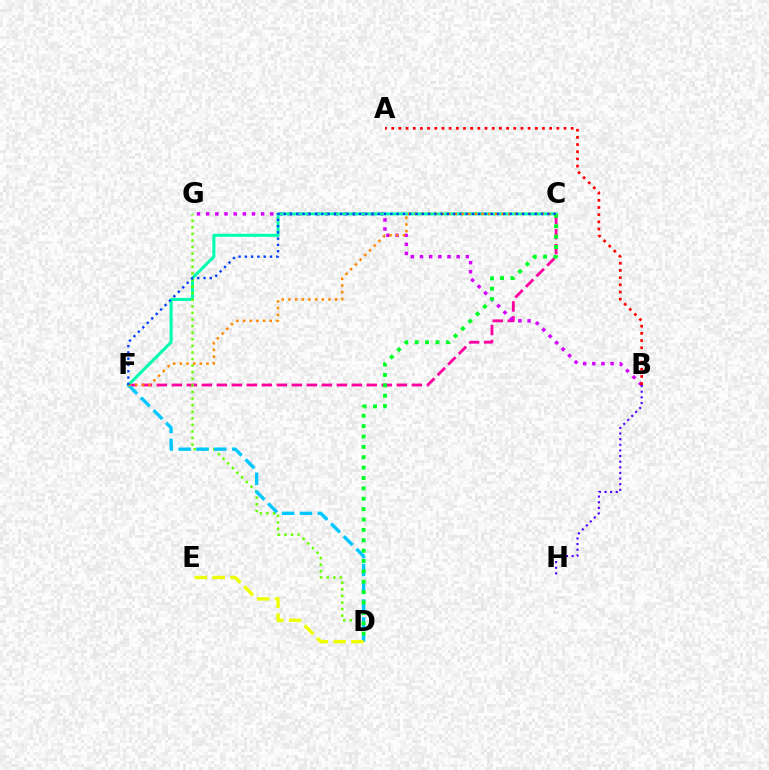{('C', 'F'): [{'color': '#ff00a0', 'line_style': 'dashed', 'thickness': 2.04}, {'color': '#00ffaf', 'line_style': 'solid', 'thickness': 2.17}, {'color': '#ff8800', 'line_style': 'dotted', 'thickness': 1.81}, {'color': '#003fff', 'line_style': 'dotted', 'thickness': 1.71}], ('B', 'G'): [{'color': '#d600ff', 'line_style': 'dotted', 'thickness': 2.49}], ('D', 'G'): [{'color': '#66ff00', 'line_style': 'dotted', 'thickness': 1.79}], ('A', 'B'): [{'color': '#ff0000', 'line_style': 'dotted', 'thickness': 1.95}], ('D', 'F'): [{'color': '#00c7ff', 'line_style': 'dashed', 'thickness': 2.42}], ('B', 'H'): [{'color': '#4f00ff', 'line_style': 'dotted', 'thickness': 1.53}], ('C', 'D'): [{'color': '#00ff27', 'line_style': 'dotted', 'thickness': 2.82}], ('D', 'E'): [{'color': '#eeff00', 'line_style': 'dashed', 'thickness': 2.42}]}